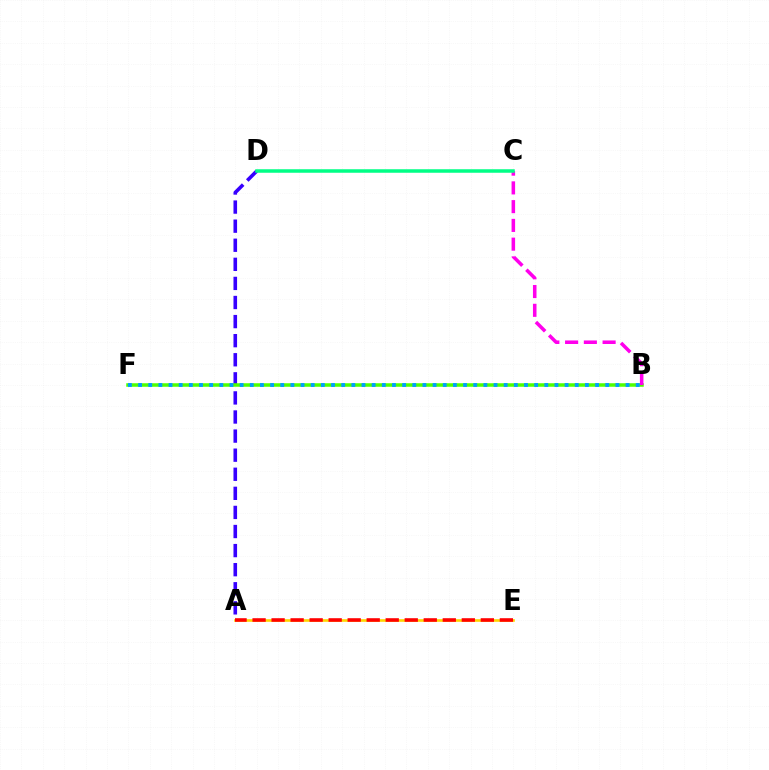{('A', 'E'): [{'color': '#ffd500', 'line_style': 'solid', 'thickness': 1.9}, {'color': '#ff0000', 'line_style': 'dashed', 'thickness': 2.58}], ('A', 'D'): [{'color': '#3700ff', 'line_style': 'dashed', 'thickness': 2.59}], ('B', 'F'): [{'color': '#4fff00', 'line_style': 'solid', 'thickness': 2.53}, {'color': '#009eff', 'line_style': 'dotted', 'thickness': 2.76}], ('B', 'C'): [{'color': '#ff00ed', 'line_style': 'dashed', 'thickness': 2.55}], ('C', 'D'): [{'color': '#00ff86', 'line_style': 'solid', 'thickness': 2.52}]}